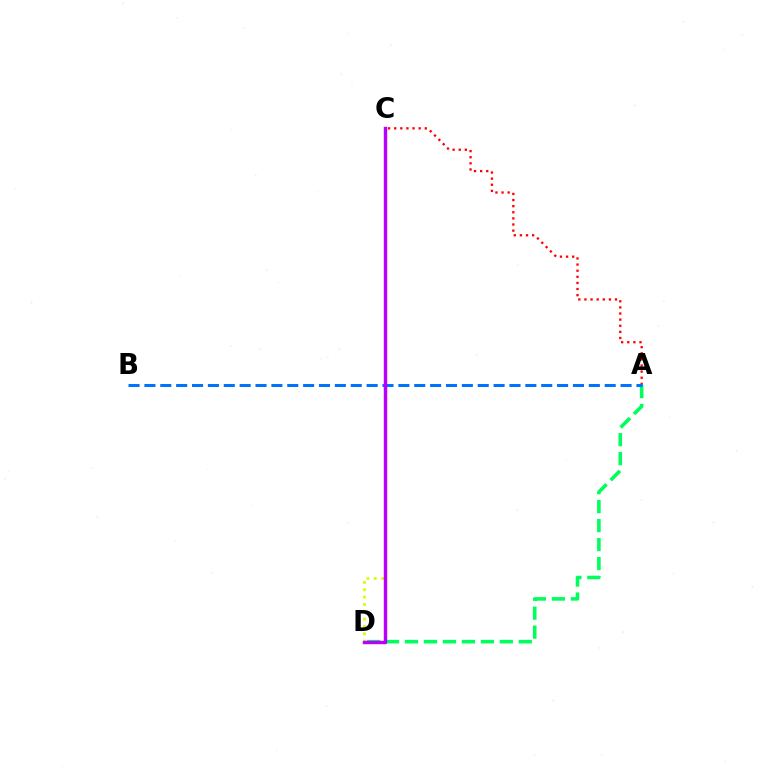{('A', 'D'): [{'color': '#00ff5c', 'line_style': 'dashed', 'thickness': 2.58}], ('A', 'C'): [{'color': '#ff0000', 'line_style': 'dotted', 'thickness': 1.66}], ('C', 'D'): [{'color': '#d1ff00', 'line_style': 'dotted', 'thickness': 1.99}, {'color': '#b900ff', 'line_style': 'solid', 'thickness': 2.47}], ('A', 'B'): [{'color': '#0074ff', 'line_style': 'dashed', 'thickness': 2.16}]}